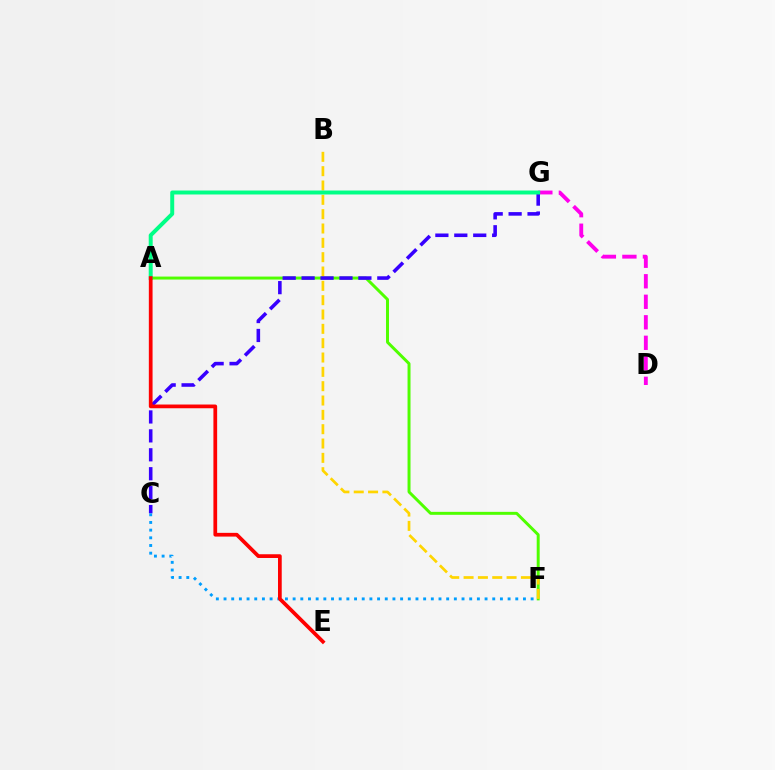{('D', 'G'): [{'color': '#ff00ed', 'line_style': 'dashed', 'thickness': 2.79}], ('A', 'F'): [{'color': '#4fff00', 'line_style': 'solid', 'thickness': 2.13}], ('B', 'F'): [{'color': '#ffd500', 'line_style': 'dashed', 'thickness': 1.95}], ('C', 'G'): [{'color': '#3700ff', 'line_style': 'dashed', 'thickness': 2.57}], ('C', 'F'): [{'color': '#009eff', 'line_style': 'dotted', 'thickness': 2.09}], ('A', 'G'): [{'color': '#00ff86', 'line_style': 'solid', 'thickness': 2.85}], ('A', 'E'): [{'color': '#ff0000', 'line_style': 'solid', 'thickness': 2.69}]}